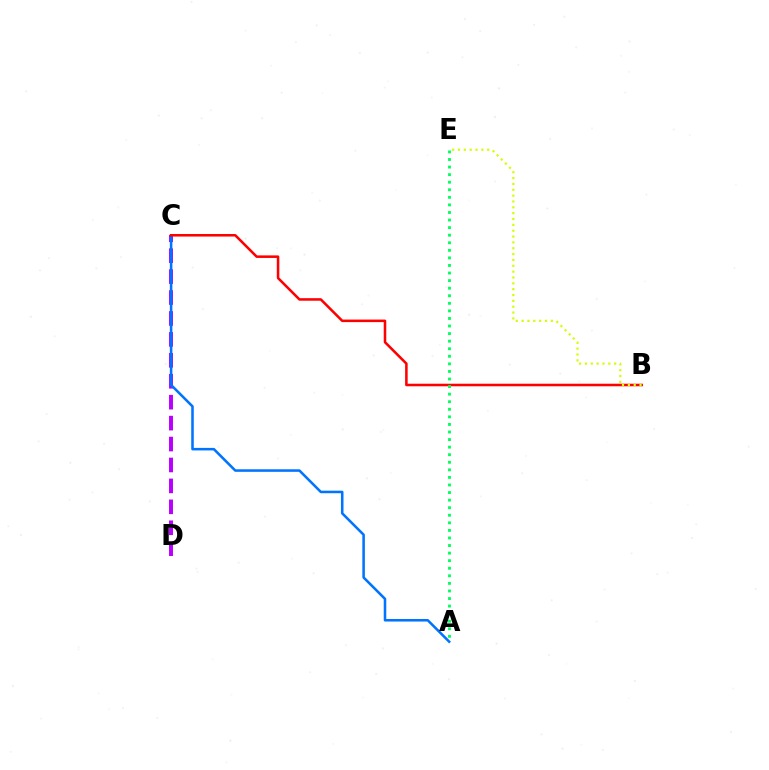{('C', 'D'): [{'color': '#b900ff', 'line_style': 'dashed', 'thickness': 2.84}], ('A', 'C'): [{'color': '#0074ff', 'line_style': 'solid', 'thickness': 1.83}], ('B', 'C'): [{'color': '#ff0000', 'line_style': 'solid', 'thickness': 1.83}], ('B', 'E'): [{'color': '#d1ff00', 'line_style': 'dotted', 'thickness': 1.59}], ('A', 'E'): [{'color': '#00ff5c', 'line_style': 'dotted', 'thickness': 2.06}]}